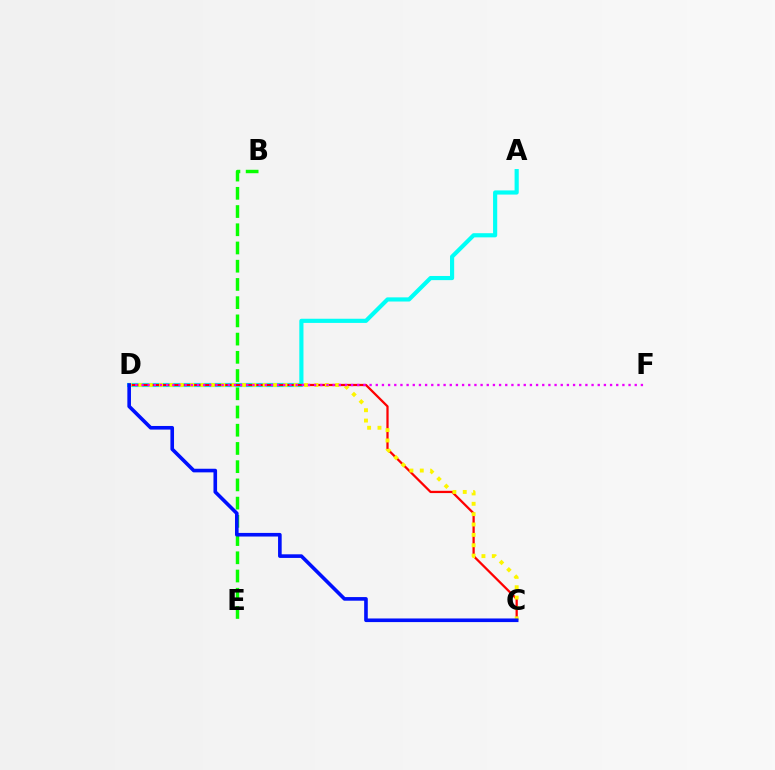{('B', 'E'): [{'color': '#08ff00', 'line_style': 'dashed', 'thickness': 2.48}], ('A', 'D'): [{'color': '#00fff6', 'line_style': 'solid', 'thickness': 2.99}], ('C', 'D'): [{'color': '#ff0000', 'line_style': 'solid', 'thickness': 1.62}, {'color': '#fcf500', 'line_style': 'dotted', 'thickness': 2.81}, {'color': '#0010ff', 'line_style': 'solid', 'thickness': 2.61}], ('D', 'F'): [{'color': '#ee00ff', 'line_style': 'dotted', 'thickness': 1.68}]}